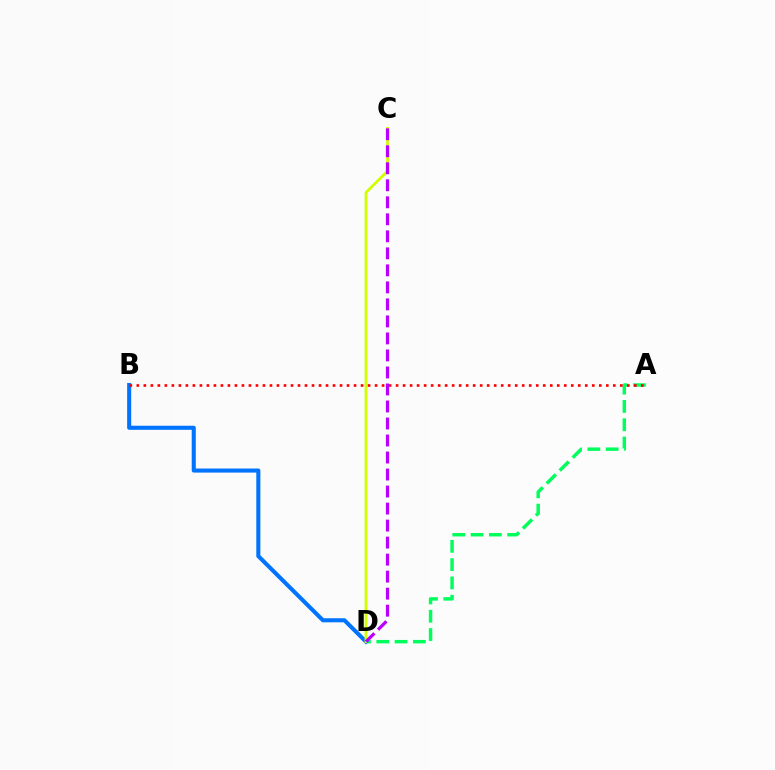{('A', 'D'): [{'color': '#00ff5c', 'line_style': 'dashed', 'thickness': 2.49}], ('B', 'D'): [{'color': '#0074ff', 'line_style': 'solid', 'thickness': 2.94}], ('C', 'D'): [{'color': '#d1ff00', 'line_style': 'solid', 'thickness': 1.99}, {'color': '#b900ff', 'line_style': 'dashed', 'thickness': 2.31}], ('A', 'B'): [{'color': '#ff0000', 'line_style': 'dotted', 'thickness': 1.9}]}